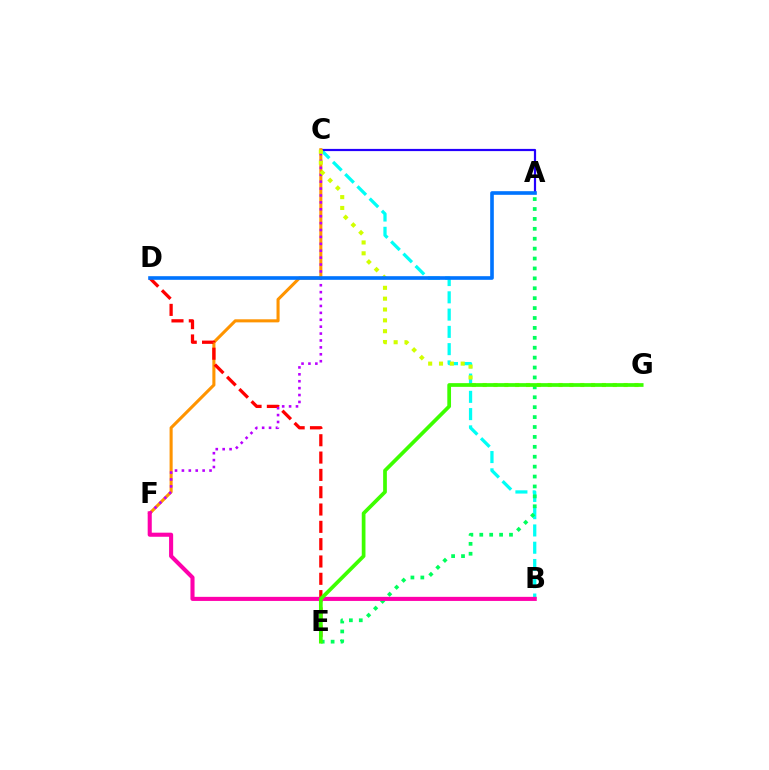{('B', 'C'): [{'color': '#00fff6', 'line_style': 'dashed', 'thickness': 2.35}], ('A', 'C'): [{'color': '#2500ff', 'line_style': 'solid', 'thickness': 1.59}], ('C', 'F'): [{'color': '#ff9400', 'line_style': 'solid', 'thickness': 2.21}, {'color': '#b900ff', 'line_style': 'dotted', 'thickness': 1.88}], ('D', 'E'): [{'color': '#ff0000', 'line_style': 'dashed', 'thickness': 2.35}], ('A', 'E'): [{'color': '#00ff5c', 'line_style': 'dotted', 'thickness': 2.69}], ('B', 'F'): [{'color': '#ff00ac', 'line_style': 'solid', 'thickness': 2.94}], ('C', 'G'): [{'color': '#d1ff00', 'line_style': 'dotted', 'thickness': 2.95}], ('E', 'G'): [{'color': '#3dff00', 'line_style': 'solid', 'thickness': 2.68}], ('A', 'D'): [{'color': '#0074ff', 'line_style': 'solid', 'thickness': 2.61}]}